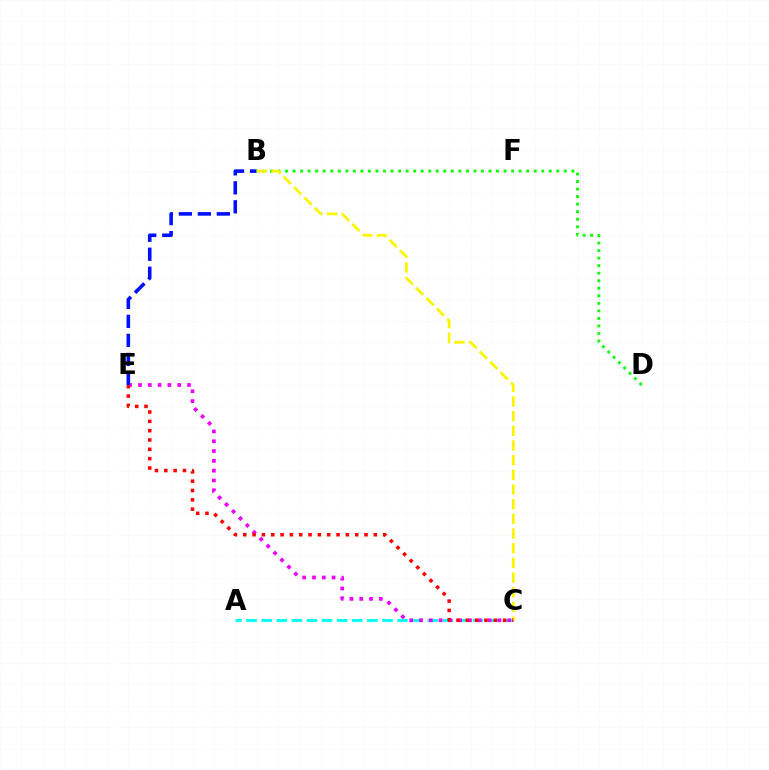{('A', 'C'): [{'color': '#00fff6', 'line_style': 'dashed', 'thickness': 2.05}], ('C', 'E'): [{'color': '#ee00ff', 'line_style': 'dotted', 'thickness': 2.66}, {'color': '#ff0000', 'line_style': 'dotted', 'thickness': 2.53}], ('B', 'E'): [{'color': '#0010ff', 'line_style': 'dashed', 'thickness': 2.58}], ('B', 'D'): [{'color': '#08ff00', 'line_style': 'dotted', 'thickness': 2.05}], ('B', 'C'): [{'color': '#fcf500', 'line_style': 'dashed', 'thickness': 1.99}]}